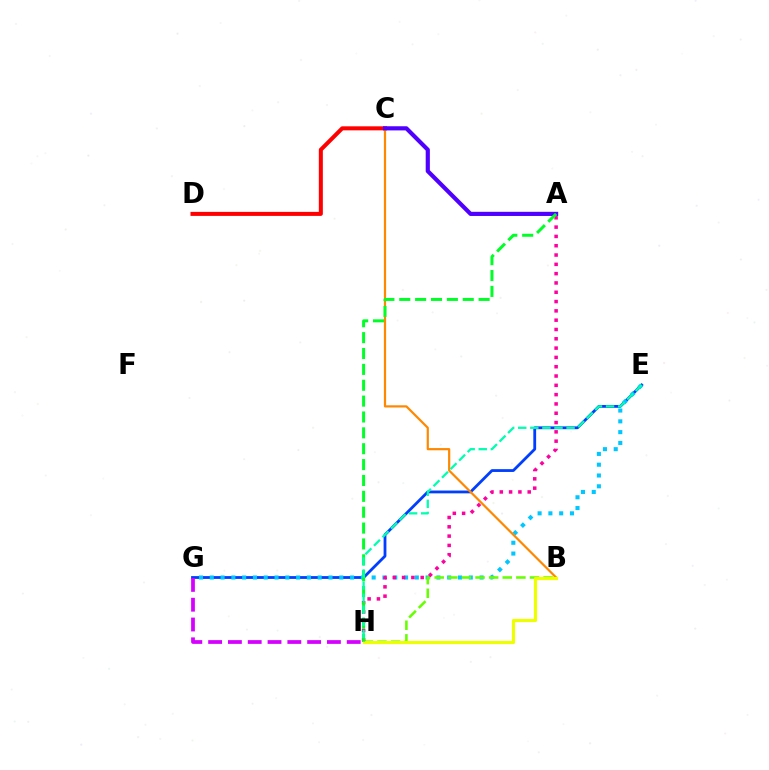{('E', 'G'): [{'color': '#003fff', 'line_style': 'solid', 'thickness': 2.02}, {'color': '#00c7ff', 'line_style': 'dotted', 'thickness': 2.93}], ('C', 'D'): [{'color': '#ff0000', 'line_style': 'solid', 'thickness': 2.9}], ('B', 'H'): [{'color': '#66ff00', 'line_style': 'dashed', 'thickness': 1.85}, {'color': '#eeff00', 'line_style': 'solid', 'thickness': 2.27}], ('B', 'C'): [{'color': '#ff8800', 'line_style': 'solid', 'thickness': 1.59}], ('A', 'C'): [{'color': '#4f00ff', 'line_style': 'solid', 'thickness': 2.99}], ('A', 'H'): [{'color': '#ff00a0', 'line_style': 'dotted', 'thickness': 2.53}, {'color': '#00ff27', 'line_style': 'dashed', 'thickness': 2.16}], ('G', 'H'): [{'color': '#d600ff', 'line_style': 'dashed', 'thickness': 2.69}], ('E', 'H'): [{'color': '#00ffaf', 'line_style': 'dashed', 'thickness': 1.64}]}